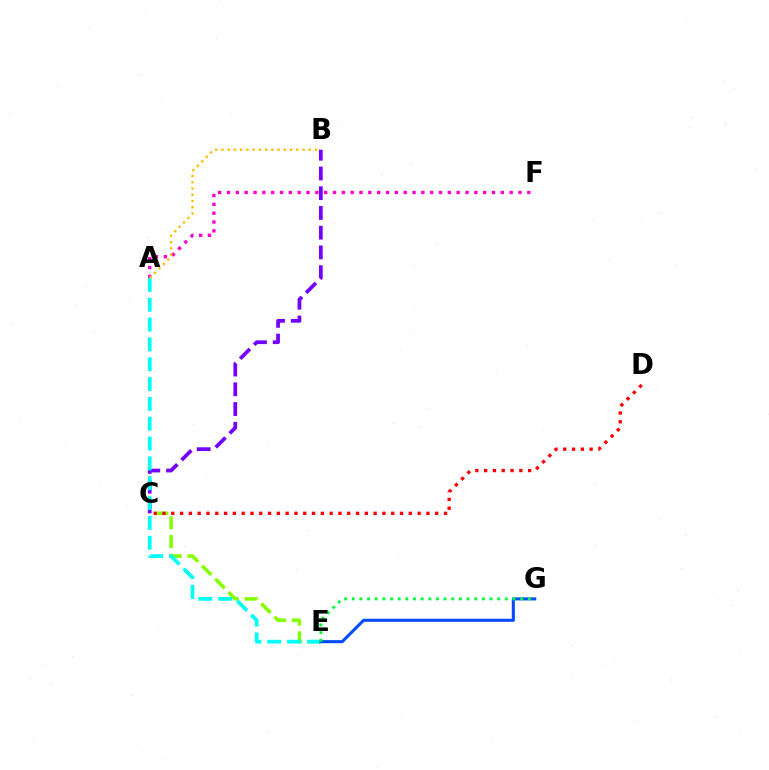{('B', 'C'): [{'color': '#7200ff', 'line_style': 'dashed', 'thickness': 2.68}], ('C', 'E'): [{'color': '#84ff00', 'line_style': 'dashed', 'thickness': 2.54}], ('A', 'E'): [{'color': '#00fff6', 'line_style': 'dashed', 'thickness': 2.69}], ('A', 'F'): [{'color': '#ff00cf', 'line_style': 'dotted', 'thickness': 2.4}], ('A', 'B'): [{'color': '#ffbd00', 'line_style': 'dotted', 'thickness': 1.7}], ('E', 'G'): [{'color': '#004bff', 'line_style': 'solid', 'thickness': 2.2}, {'color': '#00ff39', 'line_style': 'dotted', 'thickness': 2.08}], ('C', 'D'): [{'color': '#ff0000', 'line_style': 'dotted', 'thickness': 2.39}]}